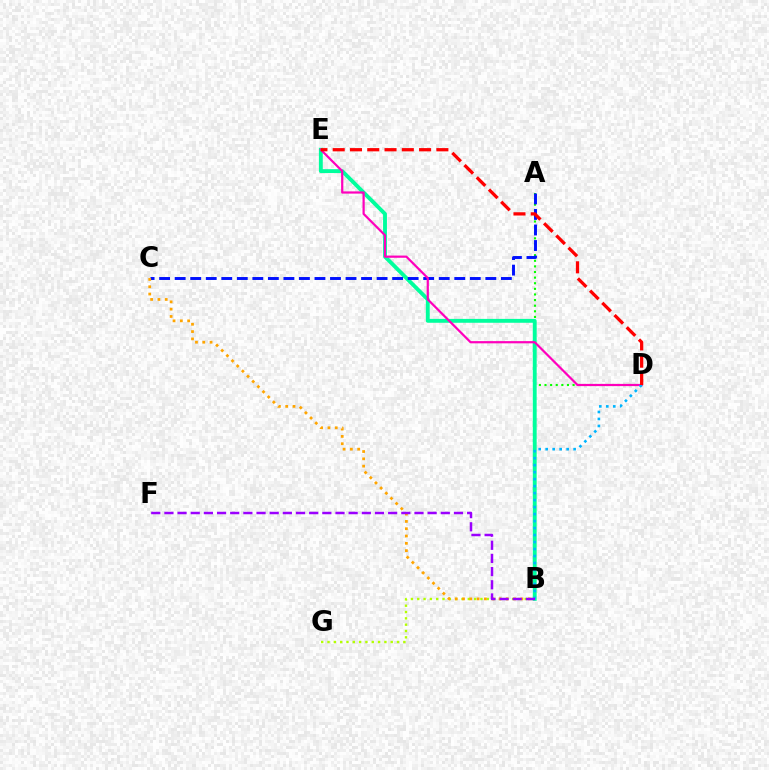{('A', 'D'): [{'color': '#08ff00', 'line_style': 'dotted', 'thickness': 1.53}], ('B', 'G'): [{'color': '#b3ff00', 'line_style': 'dotted', 'thickness': 1.72}], ('B', 'E'): [{'color': '#00ff9d', 'line_style': 'solid', 'thickness': 2.79}], ('A', 'C'): [{'color': '#0010ff', 'line_style': 'dashed', 'thickness': 2.11}], ('B', 'C'): [{'color': '#ffa500', 'line_style': 'dotted', 'thickness': 1.98}], ('D', 'E'): [{'color': '#ff00bd', 'line_style': 'solid', 'thickness': 1.59}, {'color': '#ff0000', 'line_style': 'dashed', 'thickness': 2.35}], ('B', 'D'): [{'color': '#00b5ff', 'line_style': 'dotted', 'thickness': 1.9}], ('B', 'F'): [{'color': '#9b00ff', 'line_style': 'dashed', 'thickness': 1.79}]}